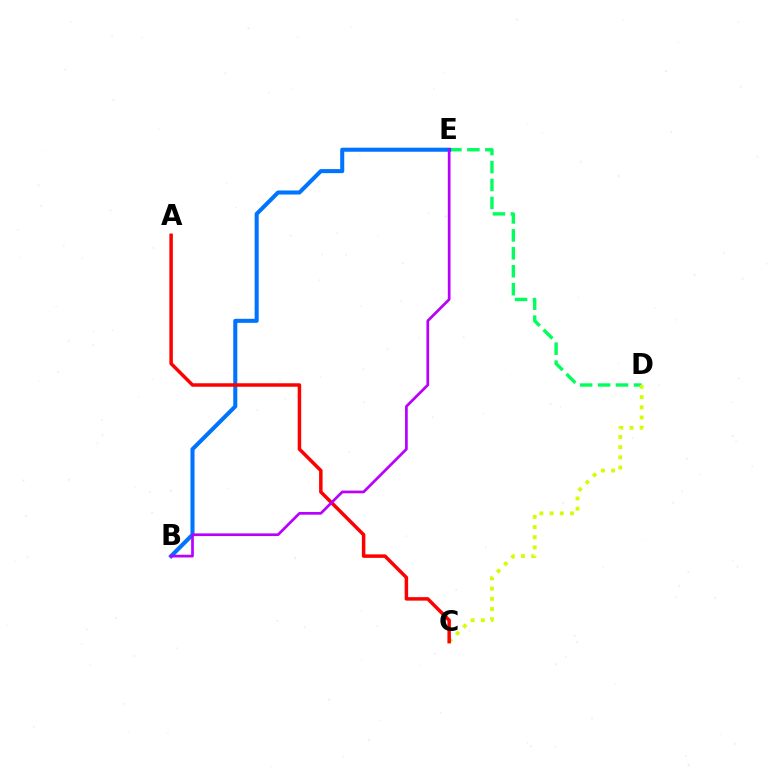{('D', 'E'): [{'color': '#00ff5c', 'line_style': 'dashed', 'thickness': 2.44}], ('B', 'E'): [{'color': '#0074ff', 'line_style': 'solid', 'thickness': 2.92}, {'color': '#b900ff', 'line_style': 'solid', 'thickness': 1.95}], ('C', 'D'): [{'color': '#d1ff00', 'line_style': 'dotted', 'thickness': 2.77}], ('A', 'C'): [{'color': '#ff0000', 'line_style': 'solid', 'thickness': 2.51}]}